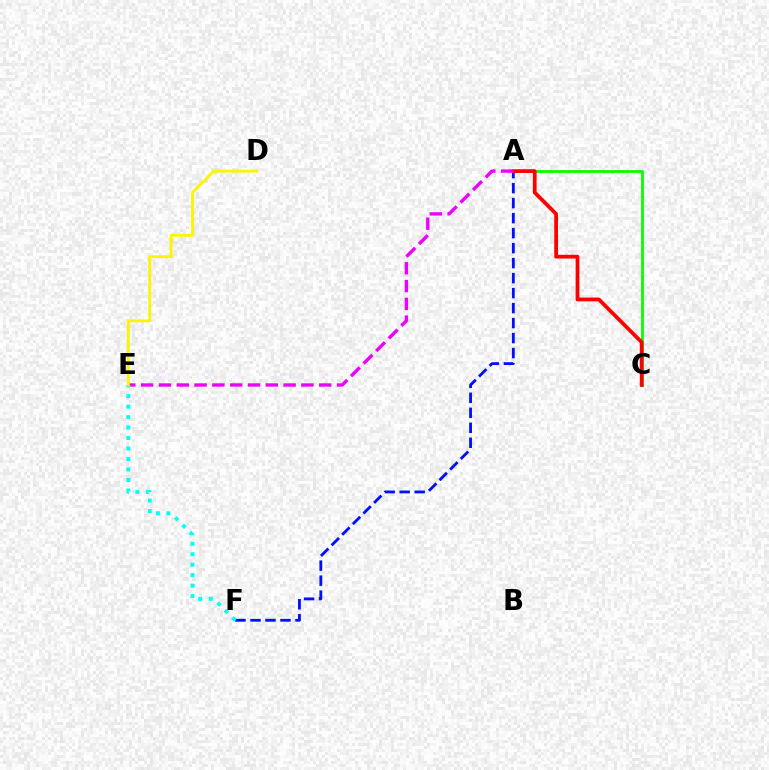{('A', 'C'): [{'color': '#08ff00', 'line_style': 'solid', 'thickness': 2.03}, {'color': '#ff0000', 'line_style': 'solid', 'thickness': 2.7}], ('A', 'F'): [{'color': '#0010ff', 'line_style': 'dashed', 'thickness': 2.04}], ('A', 'E'): [{'color': '#ee00ff', 'line_style': 'dashed', 'thickness': 2.42}], ('E', 'F'): [{'color': '#00fff6', 'line_style': 'dotted', 'thickness': 2.85}], ('D', 'E'): [{'color': '#fcf500', 'line_style': 'solid', 'thickness': 2.05}]}